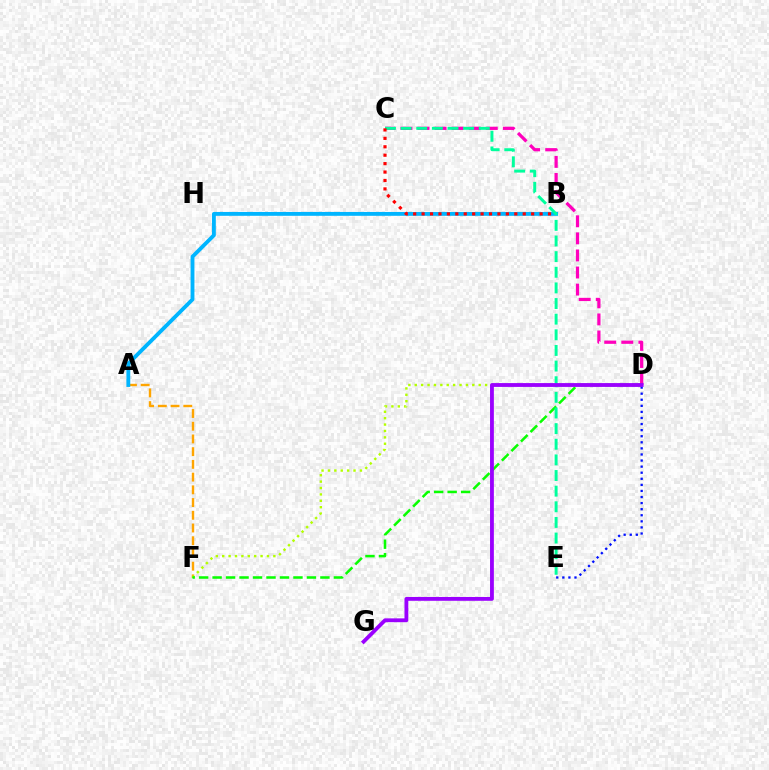{('A', 'F'): [{'color': '#ffa500', 'line_style': 'dashed', 'thickness': 1.73}], ('A', 'B'): [{'color': '#00b5ff', 'line_style': 'solid', 'thickness': 2.77}], ('D', 'F'): [{'color': '#b3ff00', 'line_style': 'dotted', 'thickness': 1.74}, {'color': '#08ff00', 'line_style': 'dashed', 'thickness': 1.83}], ('C', 'D'): [{'color': '#ff00bd', 'line_style': 'dashed', 'thickness': 2.32}], ('C', 'E'): [{'color': '#00ff9d', 'line_style': 'dashed', 'thickness': 2.12}], ('D', 'E'): [{'color': '#0010ff', 'line_style': 'dotted', 'thickness': 1.65}], ('B', 'C'): [{'color': '#ff0000', 'line_style': 'dotted', 'thickness': 2.29}], ('D', 'G'): [{'color': '#9b00ff', 'line_style': 'solid', 'thickness': 2.76}]}